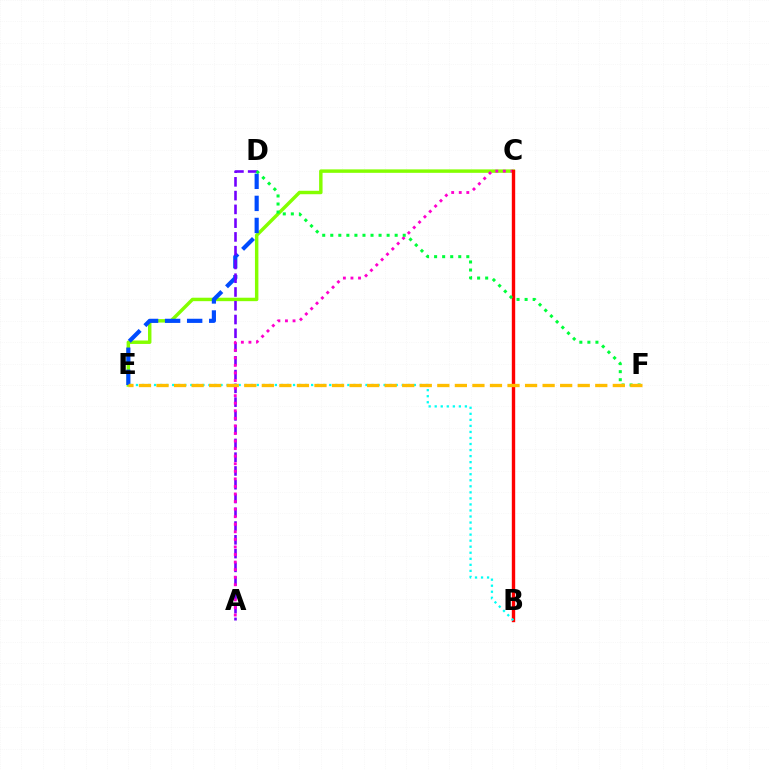{('C', 'E'): [{'color': '#84ff00', 'line_style': 'solid', 'thickness': 2.48}], ('D', 'E'): [{'color': '#004bff', 'line_style': 'dashed', 'thickness': 3.0}], ('A', 'D'): [{'color': '#7200ff', 'line_style': 'dashed', 'thickness': 1.87}], ('A', 'C'): [{'color': '#ff00cf', 'line_style': 'dotted', 'thickness': 2.06}], ('B', 'C'): [{'color': '#ff0000', 'line_style': 'solid', 'thickness': 2.43}], ('B', 'E'): [{'color': '#00fff6', 'line_style': 'dotted', 'thickness': 1.64}], ('D', 'F'): [{'color': '#00ff39', 'line_style': 'dotted', 'thickness': 2.19}], ('E', 'F'): [{'color': '#ffbd00', 'line_style': 'dashed', 'thickness': 2.38}]}